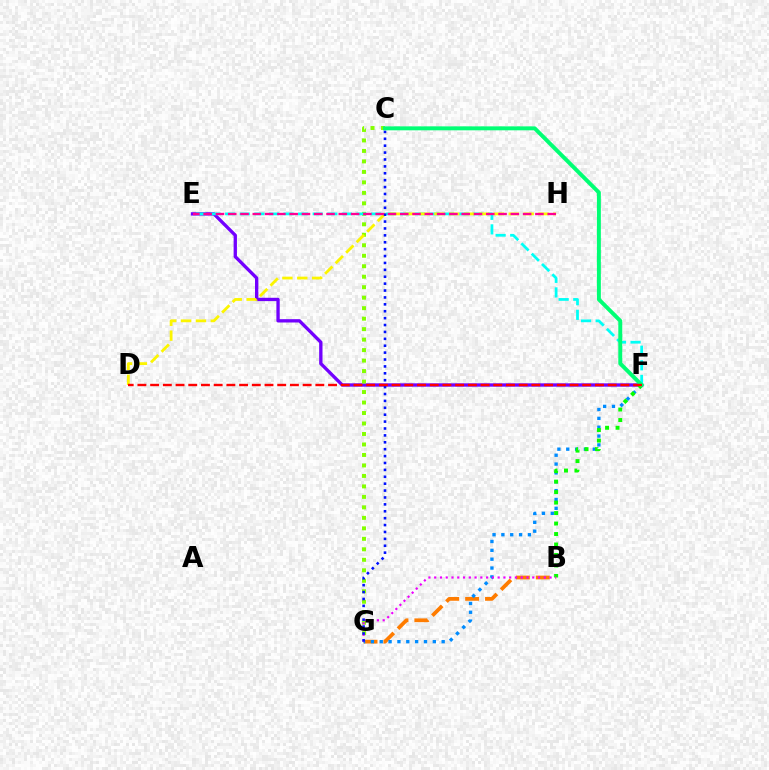{('E', 'F'): [{'color': '#7200ff', 'line_style': 'solid', 'thickness': 2.4}, {'color': '#00fff6', 'line_style': 'dashed', 'thickness': 1.98}], ('C', 'G'): [{'color': '#84ff00', 'line_style': 'dotted', 'thickness': 2.85}, {'color': '#0010ff', 'line_style': 'dotted', 'thickness': 1.87}], ('B', 'G'): [{'color': '#ff7c00', 'line_style': 'dashed', 'thickness': 2.7}, {'color': '#ee00ff', 'line_style': 'dotted', 'thickness': 1.57}], ('F', 'G'): [{'color': '#008cff', 'line_style': 'dotted', 'thickness': 2.4}], ('B', 'F'): [{'color': '#08ff00', 'line_style': 'dotted', 'thickness': 2.85}], ('D', 'H'): [{'color': '#fcf500', 'line_style': 'dashed', 'thickness': 2.02}], ('C', 'F'): [{'color': '#00ff74', 'line_style': 'solid', 'thickness': 2.84}], ('E', 'H'): [{'color': '#ff0094', 'line_style': 'dashed', 'thickness': 1.67}], ('D', 'F'): [{'color': '#ff0000', 'line_style': 'dashed', 'thickness': 1.73}]}